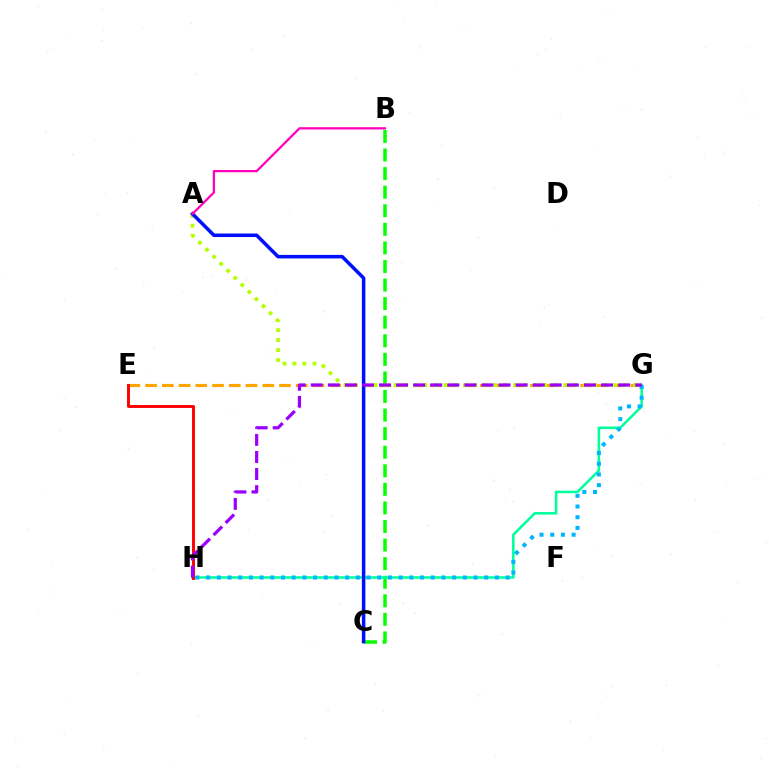{('B', 'C'): [{'color': '#08ff00', 'line_style': 'dashed', 'thickness': 2.52}], ('G', 'H'): [{'color': '#00ff9d', 'line_style': 'solid', 'thickness': 1.85}, {'color': '#00b5ff', 'line_style': 'dotted', 'thickness': 2.91}, {'color': '#9b00ff', 'line_style': 'dashed', 'thickness': 2.32}], ('E', 'G'): [{'color': '#ffa500', 'line_style': 'dashed', 'thickness': 2.27}], ('E', 'H'): [{'color': '#ff0000', 'line_style': 'solid', 'thickness': 2.11}], ('A', 'G'): [{'color': '#b3ff00', 'line_style': 'dotted', 'thickness': 2.71}], ('A', 'C'): [{'color': '#0010ff', 'line_style': 'solid', 'thickness': 2.54}], ('A', 'B'): [{'color': '#ff00bd', 'line_style': 'solid', 'thickness': 1.63}]}